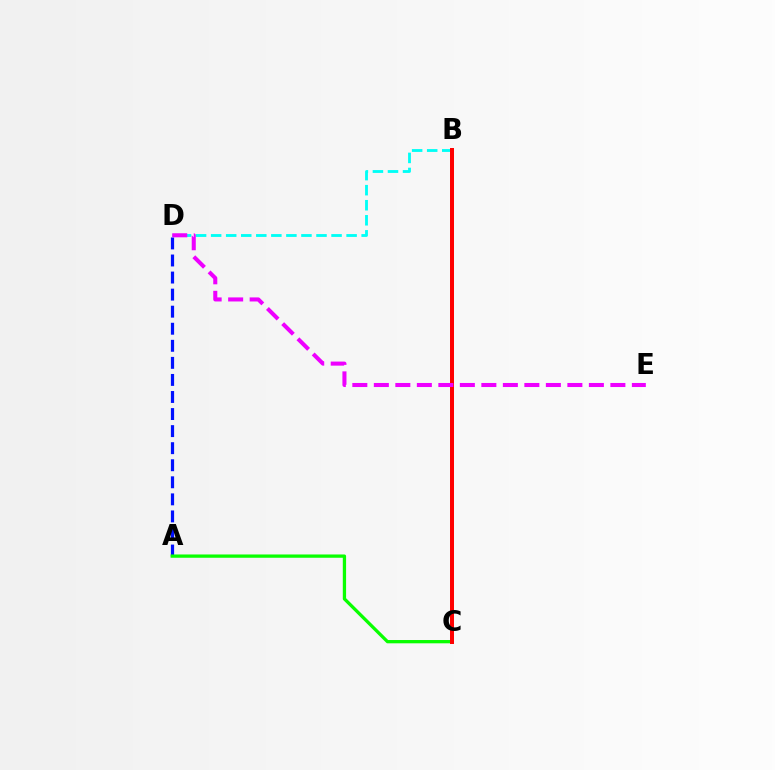{('B', 'D'): [{'color': '#00fff6', 'line_style': 'dashed', 'thickness': 2.04}], ('A', 'D'): [{'color': '#0010ff', 'line_style': 'dashed', 'thickness': 2.32}], ('A', 'C'): [{'color': '#08ff00', 'line_style': 'solid', 'thickness': 2.37}], ('B', 'C'): [{'color': '#fcf500', 'line_style': 'dashed', 'thickness': 1.71}, {'color': '#ff0000', 'line_style': 'solid', 'thickness': 2.87}], ('D', 'E'): [{'color': '#ee00ff', 'line_style': 'dashed', 'thickness': 2.92}]}